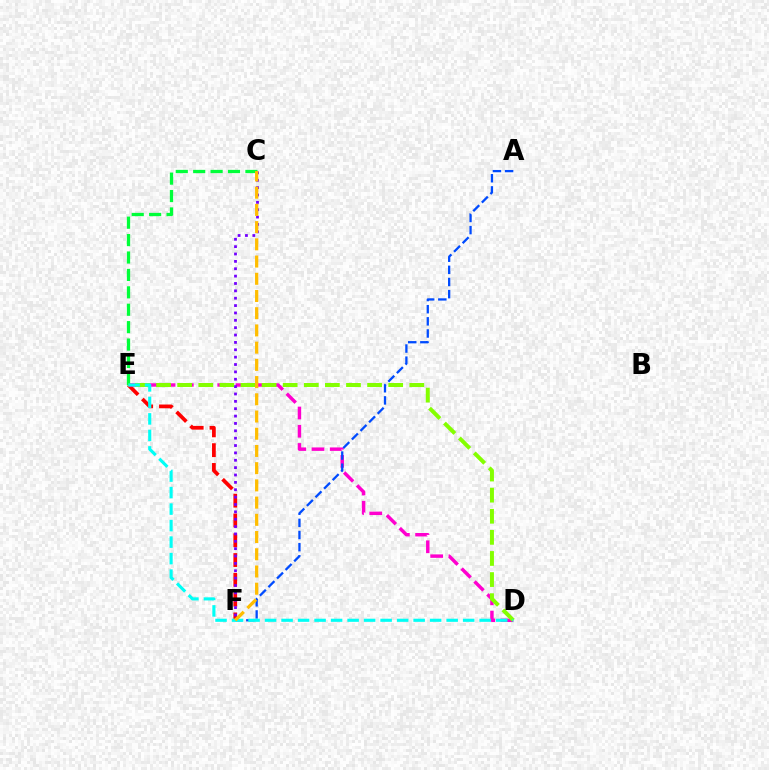{('E', 'F'): [{'color': '#ff0000', 'line_style': 'dashed', 'thickness': 2.69}], ('D', 'E'): [{'color': '#ff00cf', 'line_style': 'dashed', 'thickness': 2.48}, {'color': '#84ff00', 'line_style': 'dashed', 'thickness': 2.87}, {'color': '#00fff6', 'line_style': 'dashed', 'thickness': 2.24}], ('C', 'E'): [{'color': '#00ff39', 'line_style': 'dashed', 'thickness': 2.37}], ('A', 'F'): [{'color': '#004bff', 'line_style': 'dashed', 'thickness': 1.65}], ('C', 'F'): [{'color': '#7200ff', 'line_style': 'dotted', 'thickness': 2.0}, {'color': '#ffbd00', 'line_style': 'dashed', 'thickness': 2.34}]}